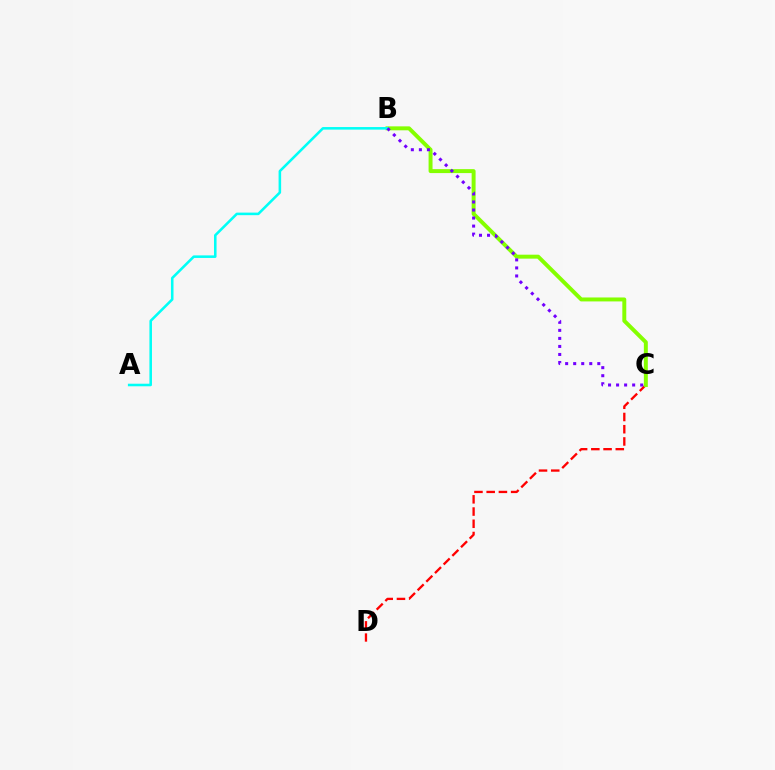{('C', 'D'): [{'color': '#ff0000', 'line_style': 'dashed', 'thickness': 1.66}], ('B', 'C'): [{'color': '#84ff00', 'line_style': 'solid', 'thickness': 2.84}, {'color': '#7200ff', 'line_style': 'dotted', 'thickness': 2.18}], ('A', 'B'): [{'color': '#00fff6', 'line_style': 'solid', 'thickness': 1.84}]}